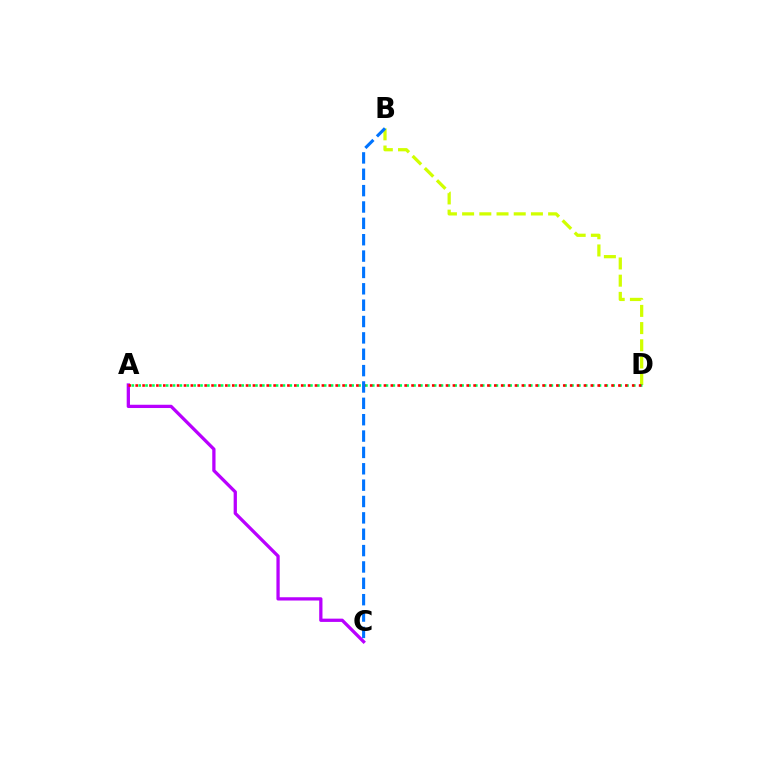{('A', 'C'): [{'color': '#b900ff', 'line_style': 'solid', 'thickness': 2.35}], ('B', 'D'): [{'color': '#d1ff00', 'line_style': 'dashed', 'thickness': 2.34}], ('A', 'D'): [{'color': '#00ff5c', 'line_style': 'dotted', 'thickness': 1.87}, {'color': '#ff0000', 'line_style': 'dotted', 'thickness': 1.87}], ('B', 'C'): [{'color': '#0074ff', 'line_style': 'dashed', 'thickness': 2.22}]}